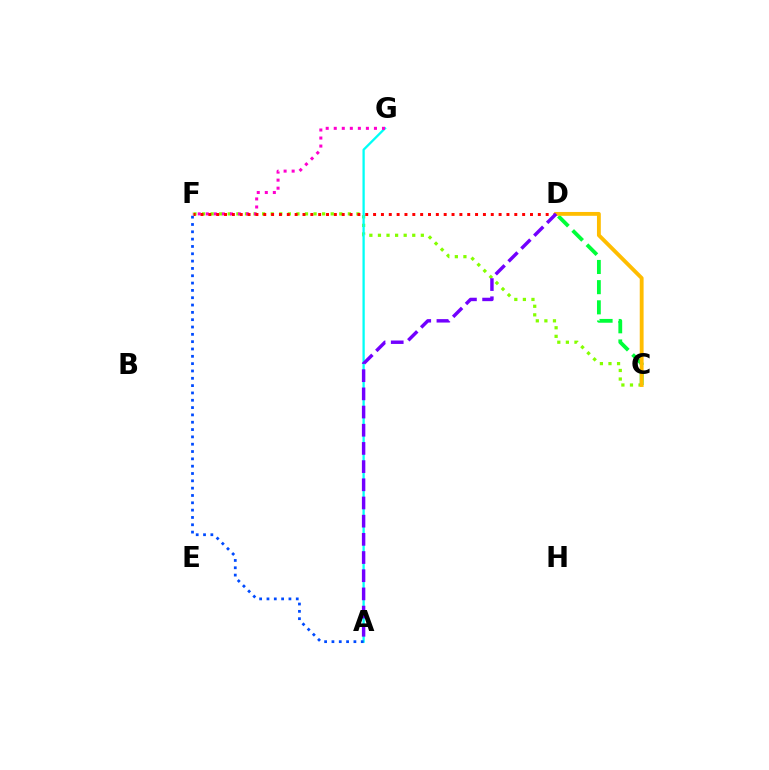{('C', 'F'): [{'color': '#84ff00', 'line_style': 'dotted', 'thickness': 2.33}], ('A', 'G'): [{'color': '#00fff6', 'line_style': 'solid', 'thickness': 1.65}], ('F', 'G'): [{'color': '#ff00cf', 'line_style': 'dotted', 'thickness': 2.18}], ('D', 'F'): [{'color': '#ff0000', 'line_style': 'dotted', 'thickness': 2.13}], ('C', 'D'): [{'color': '#00ff39', 'line_style': 'dashed', 'thickness': 2.74}, {'color': '#ffbd00', 'line_style': 'solid', 'thickness': 2.77}], ('A', 'F'): [{'color': '#004bff', 'line_style': 'dotted', 'thickness': 1.99}], ('A', 'D'): [{'color': '#7200ff', 'line_style': 'dashed', 'thickness': 2.47}]}